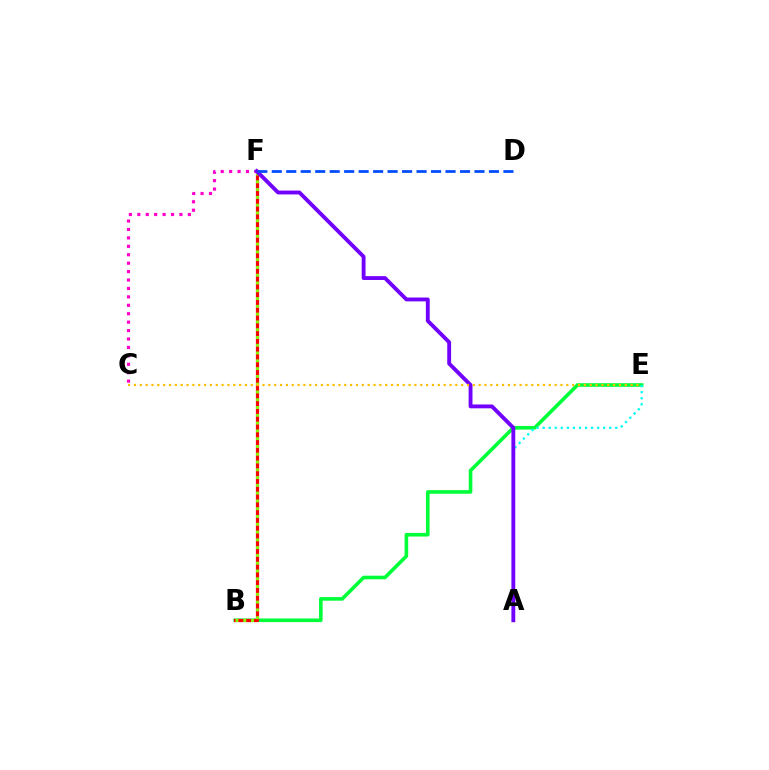{('C', 'F'): [{'color': '#ff00cf', 'line_style': 'dotted', 'thickness': 2.29}], ('B', 'E'): [{'color': '#00ff39', 'line_style': 'solid', 'thickness': 2.6}], ('B', 'F'): [{'color': '#ff0000', 'line_style': 'solid', 'thickness': 2.3}, {'color': '#84ff00', 'line_style': 'dotted', 'thickness': 2.11}], ('A', 'E'): [{'color': '#00fff6', 'line_style': 'dotted', 'thickness': 1.64}], ('A', 'F'): [{'color': '#7200ff', 'line_style': 'solid', 'thickness': 2.78}], ('D', 'F'): [{'color': '#004bff', 'line_style': 'dashed', 'thickness': 1.97}], ('C', 'E'): [{'color': '#ffbd00', 'line_style': 'dotted', 'thickness': 1.59}]}